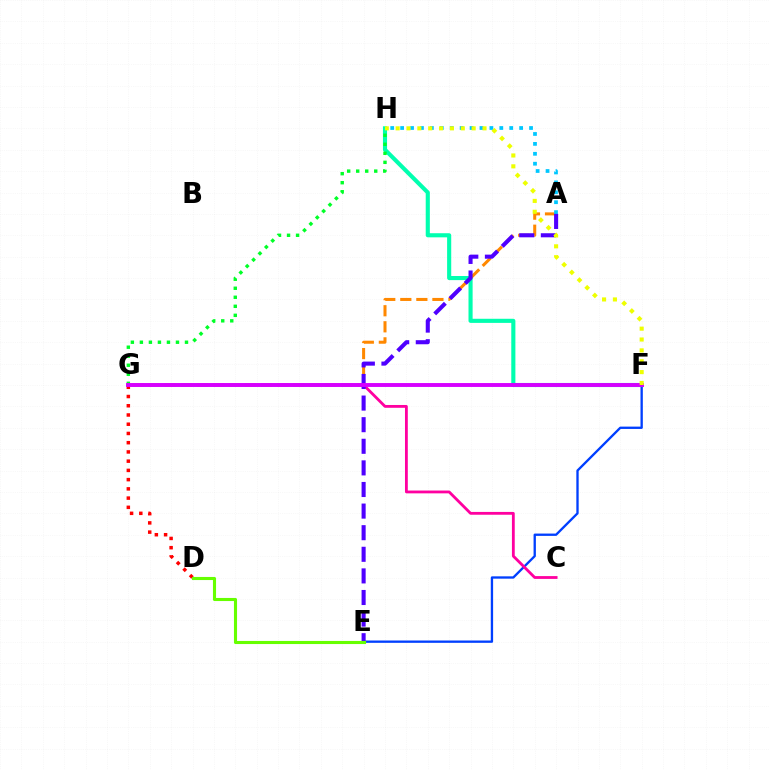{('E', 'F'): [{'color': '#003fff', 'line_style': 'solid', 'thickness': 1.68}], ('D', 'G'): [{'color': '#ff0000', 'line_style': 'dotted', 'thickness': 2.51}], ('F', 'H'): [{'color': '#00ffaf', 'line_style': 'solid', 'thickness': 2.96}, {'color': '#eeff00', 'line_style': 'dotted', 'thickness': 2.95}], ('A', 'G'): [{'color': '#ff8800', 'line_style': 'dashed', 'thickness': 2.18}], ('A', 'H'): [{'color': '#00c7ff', 'line_style': 'dotted', 'thickness': 2.69}], ('C', 'G'): [{'color': '#ff00a0', 'line_style': 'solid', 'thickness': 2.03}], ('A', 'E'): [{'color': '#4f00ff', 'line_style': 'dashed', 'thickness': 2.93}], ('G', 'H'): [{'color': '#00ff27', 'line_style': 'dotted', 'thickness': 2.45}], ('D', 'E'): [{'color': '#66ff00', 'line_style': 'solid', 'thickness': 2.22}], ('F', 'G'): [{'color': '#d600ff', 'line_style': 'solid', 'thickness': 2.81}]}